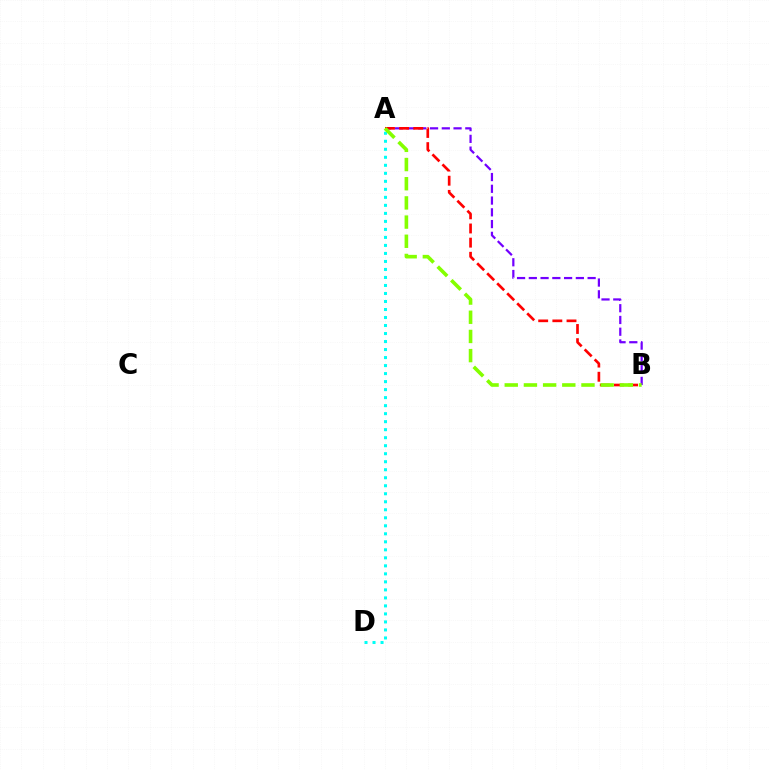{('A', 'B'): [{'color': '#7200ff', 'line_style': 'dashed', 'thickness': 1.6}, {'color': '#ff0000', 'line_style': 'dashed', 'thickness': 1.92}, {'color': '#84ff00', 'line_style': 'dashed', 'thickness': 2.61}], ('A', 'D'): [{'color': '#00fff6', 'line_style': 'dotted', 'thickness': 2.18}]}